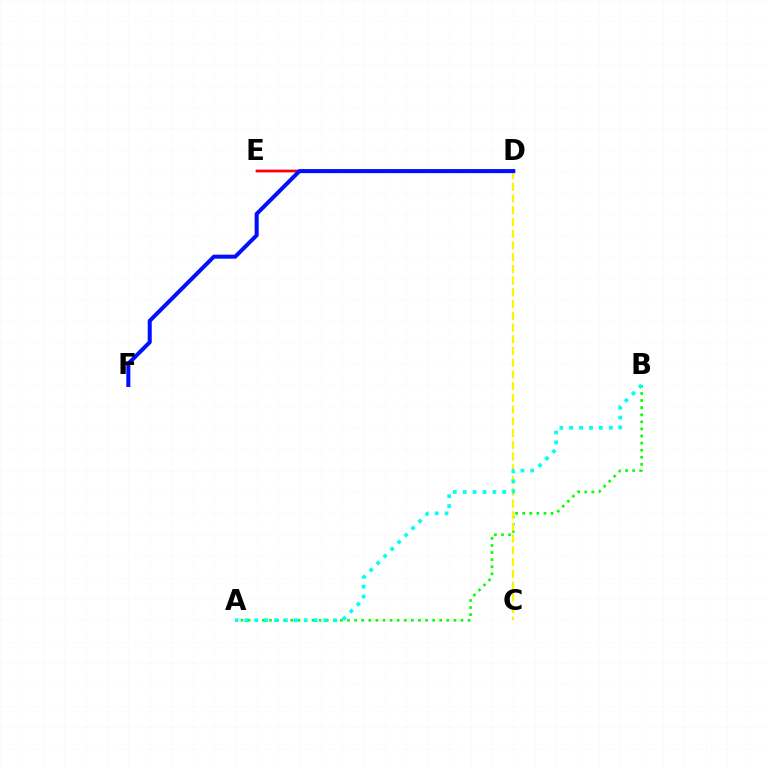{('A', 'B'): [{'color': '#08ff00', 'line_style': 'dotted', 'thickness': 1.93}, {'color': '#00fff6', 'line_style': 'dotted', 'thickness': 2.69}], ('D', 'E'): [{'color': '#ee00ff', 'line_style': 'solid', 'thickness': 1.77}, {'color': '#ff0000', 'line_style': 'solid', 'thickness': 1.77}], ('C', 'D'): [{'color': '#fcf500', 'line_style': 'dashed', 'thickness': 1.59}], ('D', 'F'): [{'color': '#0010ff', 'line_style': 'solid', 'thickness': 2.9}]}